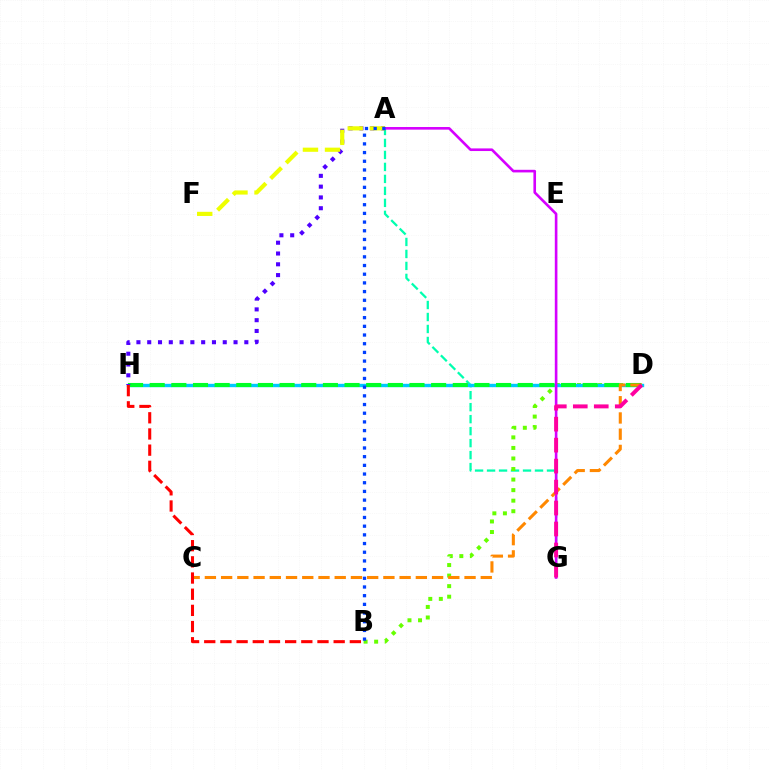{('A', 'G'): [{'color': '#00ffaf', 'line_style': 'dashed', 'thickness': 1.63}, {'color': '#d600ff', 'line_style': 'solid', 'thickness': 1.89}], ('B', 'D'): [{'color': '#66ff00', 'line_style': 'dotted', 'thickness': 2.87}], ('D', 'H'): [{'color': '#00c7ff', 'line_style': 'solid', 'thickness': 2.43}, {'color': '#00ff27', 'line_style': 'dashed', 'thickness': 2.94}], ('A', 'H'): [{'color': '#4f00ff', 'line_style': 'dotted', 'thickness': 2.93}], ('A', 'F'): [{'color': '#eeff00', 'line_style': 'dashed', 'thickness': 3.0}], ('A', 'B'): [{'color': '#003fff', 'line_style': 'dotted', 'thickness': 2.36}], ('C', 'D'): [{'color': '#ff8800', 'line_style': 'dashed', 'thickness': 2.2}], ('B', 'H'): [{'color': '#ff0000', 'line_style': 'dashed', 'thickness': 2.2}], ('D', 'G'): [{'color': '#ff00a0', 'line_style': 'dashed', 'thickness': 2.85}]}